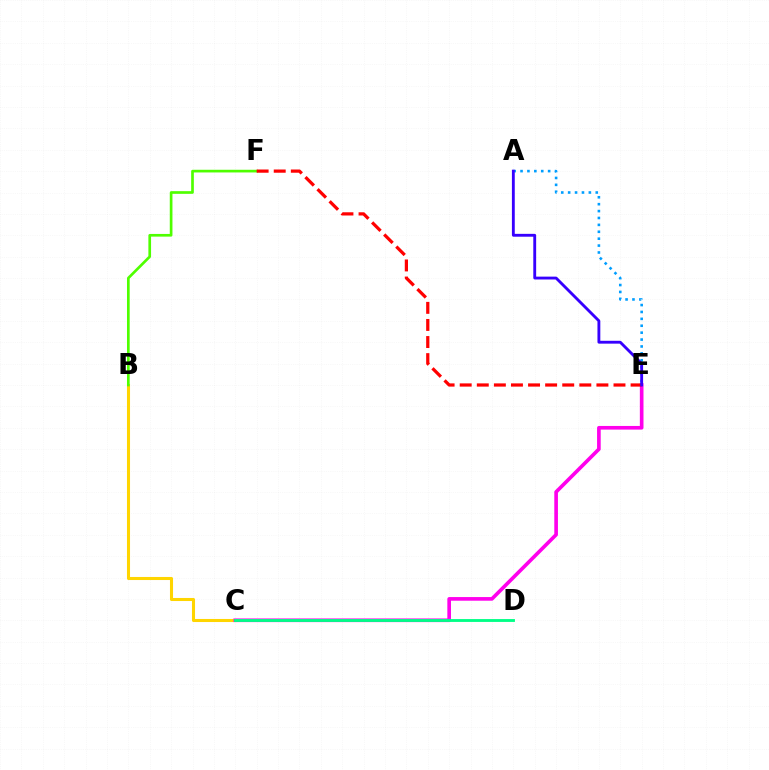{('B', 'C'): [{'color': '#ffd500', 'line_style': 'solid', 'thickness': 2.2}], ('A', 'E'): [{'color': '#009eff', 'line_style': 'dotted', 'thickness': 1.88}, {'color': '#3700ff', 'line_style': 'solid', 'thickness': 2.06}], ('C', 'E'): [{'color': '#ff00ed', 'line_style': 'solid', 'thickness': 2.63}], ('B', 'F'): [{'color': '#4fff00', 'line_style': 'solid', 'thickness': 1.93}], ('E', 'F'): [{'color': '#ff0000', 'line_style': 'dashed', 'thickness': 2.32}], ('C', 'D'): [{'color': '#00ff86', 'line_style': 'solid', 'thickness': 2.06}]}